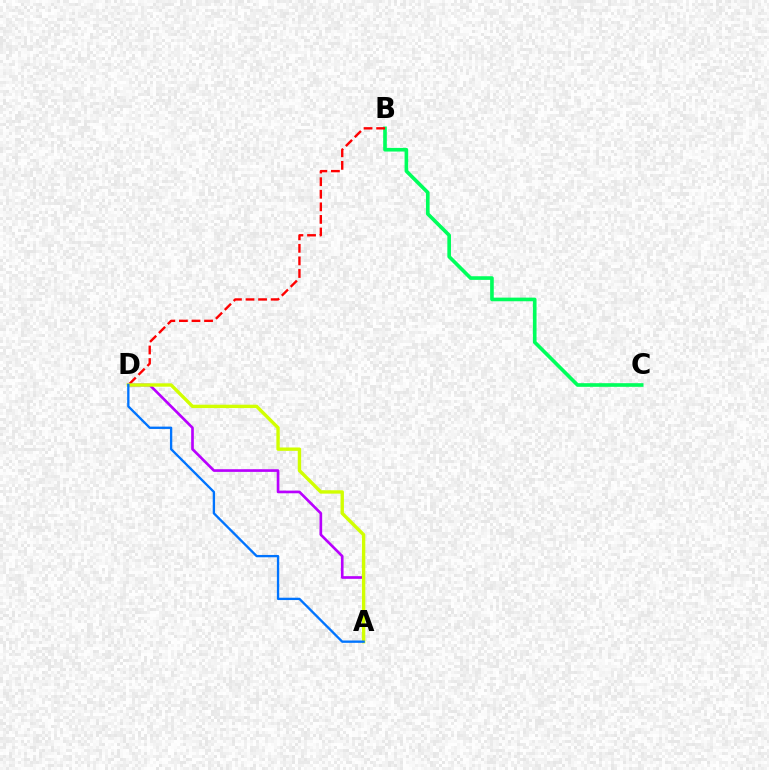{('B', 'C'): [{'color': '#00ff5c', 'line_style': 'solid', 'thickness': 2.62}], ('B', 'D'): [{'color': '#ff0000', 'line_style': 'dashed', 'thickness': 1.71}], ('A', 'D'): [{'color': '#b900ff', 'line_style': 'solid', 'thickness': 1.92}, {'color': '#d1ff00', 'line_style': 'solid', 'thickness': 2.43}, {'color': '#0074ff', 'line_style': 'solid', 'thickness': 1.68}]}